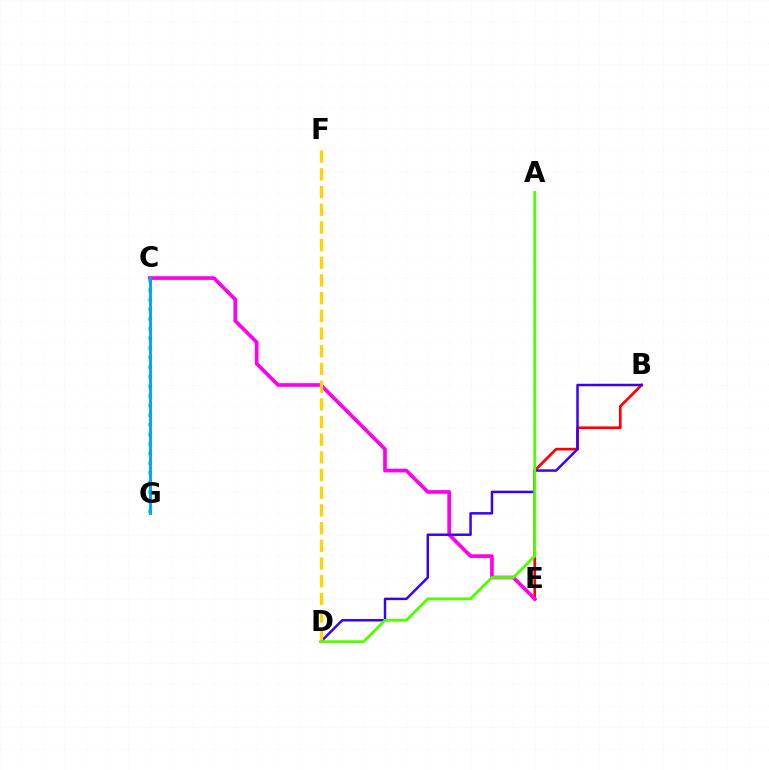{('B', 'E'): [{'color': '#ff0000', 'line_style': 'solid', 'thickness': 1.94}], ('C', 'E'): [{'color': '#ff00ed', 'line_style': 'solid', 'thickness': 2.65}], ('C', 'G'): [{'color': '#00ff86', 'line_style': 'dotted', 'thickness': 2.61}, {'color': '#009eff', 'line_style': 'solid', 'thickness': 2.05}], ('B', 'D'): [{'color': '#3700ff', 'line_style': 'solid', 'thickness': 1.79}], ('A', 'D'): [{'color': '#4fff00', 'line_style': 'solid', 'thickness': 2.02}], ('D', 'F'): [{'color': '#ffd500', 'line_style': 'dashed', 'thickness': 2.4}]}